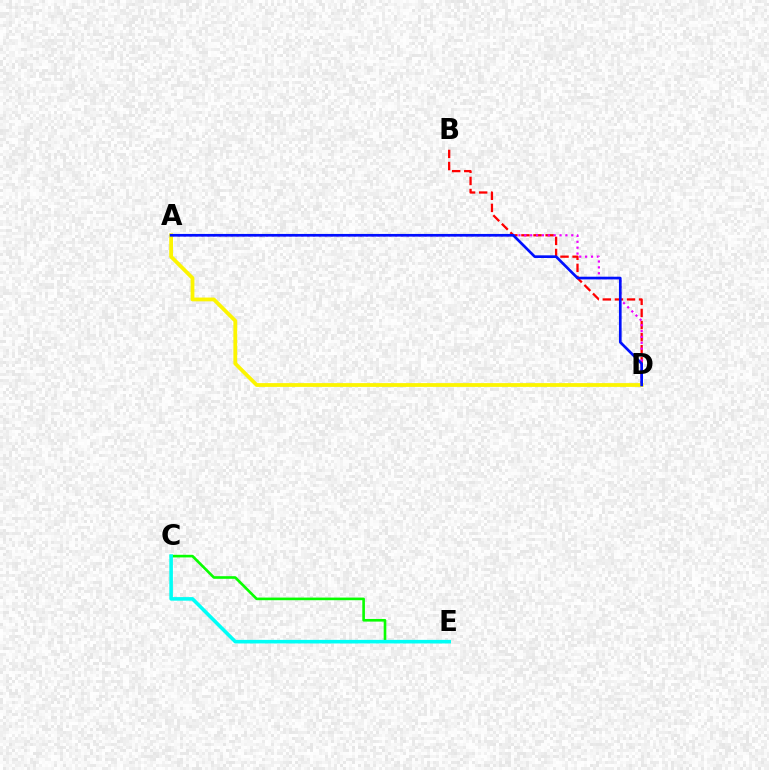{('B', 'D'): [{'color': '#ff0000', 'line_style': 'dashed', 'thickness': 1.64}], ('A', 'D'): [{'color': '#ee00ff', 'line_style': 'dotted', 'thickness': 1.6}, {'color': '#fcf500', 'line_style': 'solid', 'thickness': 2.72}, {'color': '#0010ff', 'line_style': 'solid', 'thickness': 1.93}], ('C', 'E'): [{'color': '#08ff00', 'line_style': 'solid', 'thickness': 1.89}, {'color': '#00fff6', 'line_style': 'solid', 'thickness': 2.58}]}